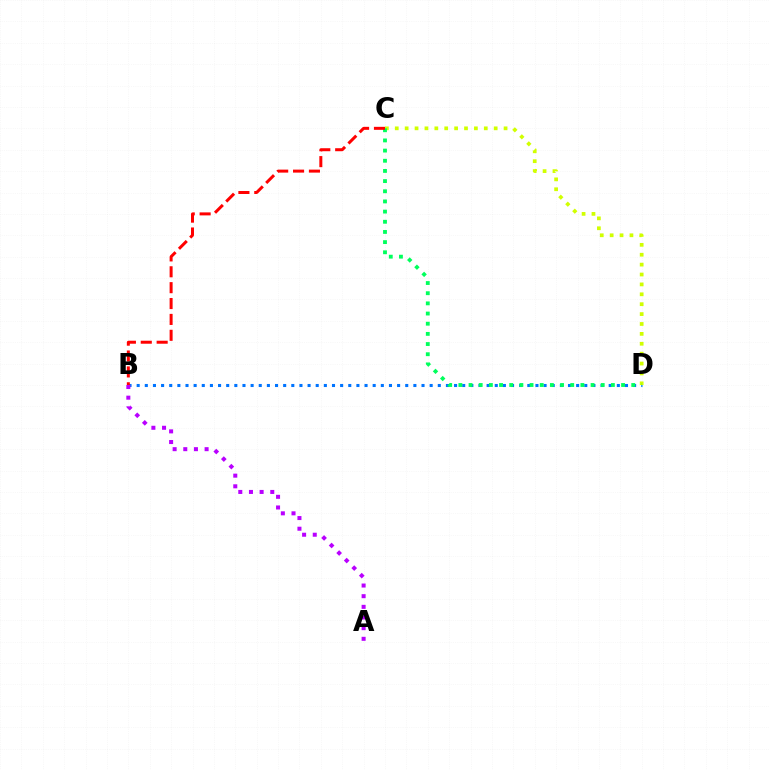{('B', 'D'): [{'color': '#0074ff', 'line_style': 'dotted', 'thickness': 2.21}], ('C', 'D'): [{'color': '#d1ff00', 'line_style': 'dotted', 'thickness': 2.69}, {'color': '#00ff5c', 'line_style': 'dotted', 'thickness': 2.76}], ('A', 'B'): [{'color': '#b900ff', 'line_style': 'dotted', 'thickness': 2.9}], ('B', 'C'): [{'color': '#ff0000', 'line_style': 'dashed', 'thickness': 2.16}]}